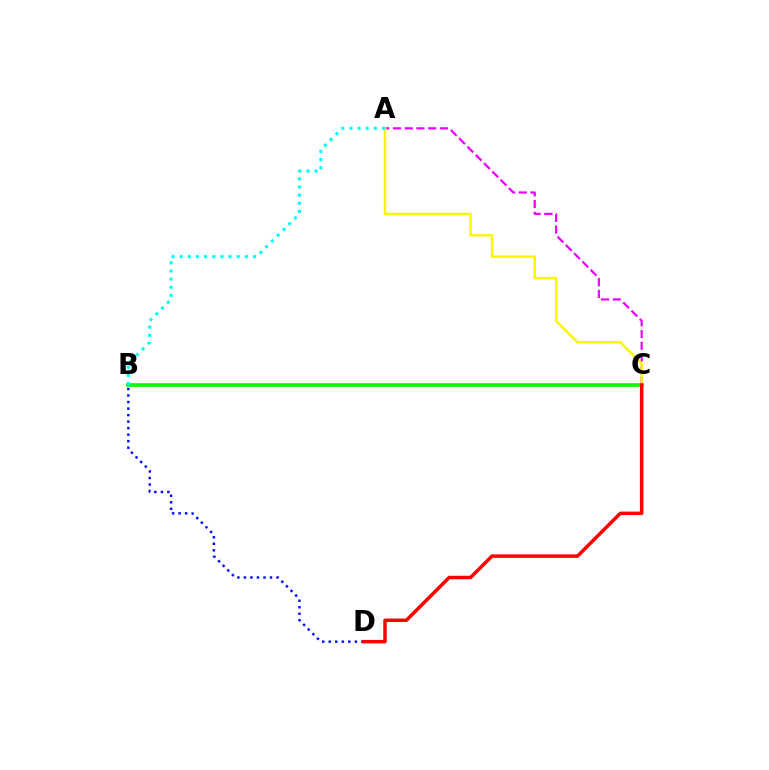{('B', 'D'): [{'color': '#0010ff', 'line_style': 'dotted', 'thickness': 1.77}], ('B', 'C'): [{'color': '#08ff00', 'line_style': 'solid', 'thickness': 2.63}], ('A', 'C'): [{'color': '#ee00ff', 'line_style': 'dashed', 'thickness': 1.59}, {'color': '#fcf500', 'line_style': 'solid', 'thickness': 1.74}], ('C', 'D'): [{'color': '#ff0000', 'line_style': 'solid', 'thickness': 2.52}], ('A', 'B'): [{'color': '#00fff6', 'line_style': 'dotted', 'thickness': 2.21}]}